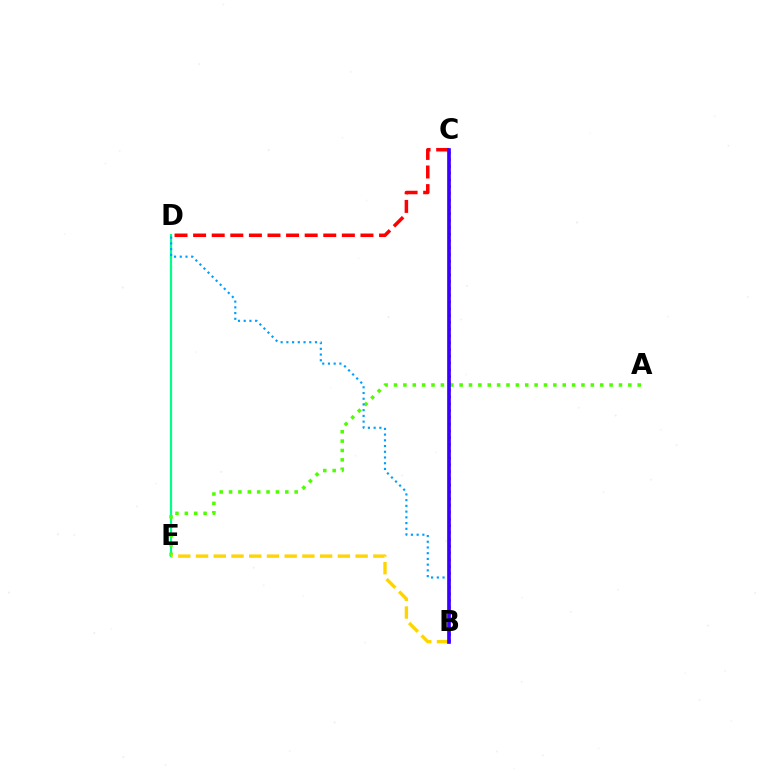{('C', 'D'): [{'color': '#ff0000', 'line_style': 'dashed', 'thickness': 2.53}], ('B', 'C'): [{'color': '#ff00ed', 'line_style': 'dotted', 'thickness': 1.84}, {'color': '#3700ff', 'line_style': 'solid', 'thickness': 2.64}], ('D', 'E'): [{'color': '#00ff86', 'line_style': 'solid', 'thickness': 1.58}], ('A', 'E'): [{'color': '#4fff00', 'line_style': 'dotted', 'thickness': 2.55}], ('B', 'D'): [{'color': '#009eff', 'line_style': 'dotted', 'thickness': 1.56}], ('B', 'E'): [{'color': '#ffd500', 'line_style': 'dashed', 'thickness': 2.41}]}